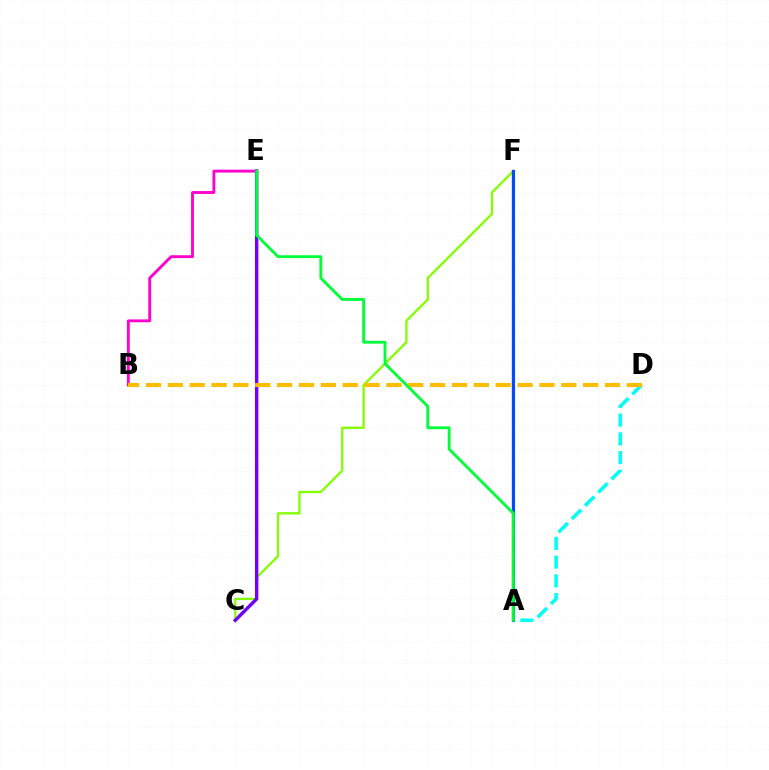{('A', 'D'): [{'color': '#00fff6', 'line_style': 'dashed', 'thickness': 2.54}], ('B', 'E'): [{'color': '#ff00cf', 'line_style': 'solid', 'thickness': 2.06}], ('C', 'F'): [{'color': '#84ff00', 'line_style': 'solid', 'thickness': 1.67}], ('A', 'F'): [{'color': '#ff0000', 'line_style': 'solid', 'thickness': 1.64}, {'color': '#004bff', 'line_style': 'solid', 'thickness': 2.23}], ('C', 'E'): [{'color': '#7200ff', 'line_style': 'solid', 'thickness': 2.45}], ('B', 'D'): [{'color': '#ffbd00', 'line_style': 'dashed', 'thickness': 2.97}], ('A', 'E'): [{'color': '#00ff39', 'line_style': 'solid', 'thickness': 2.04}]}